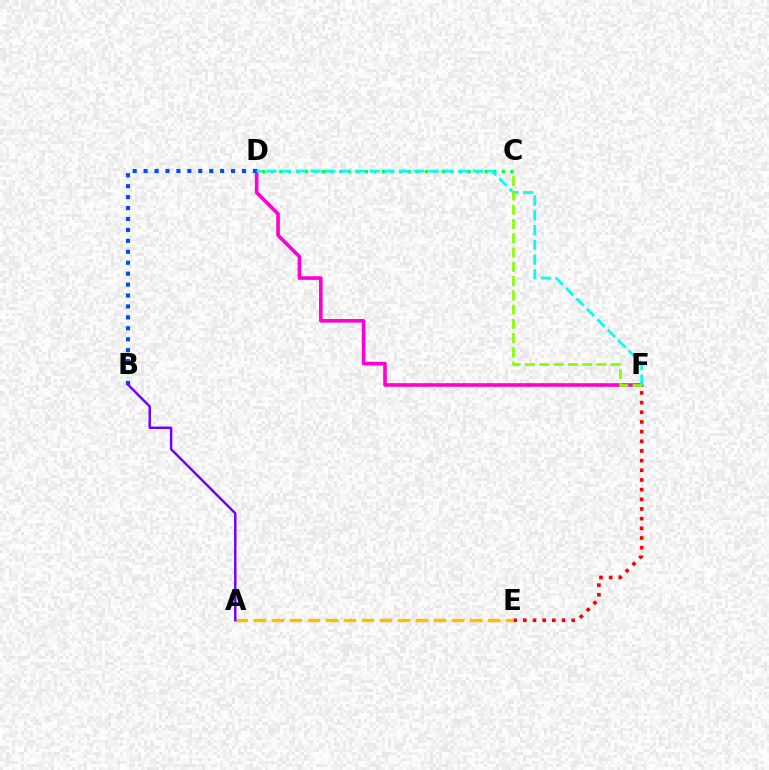{('E', 'F'): [{'color': '#ff0000', 'line_style': 'dotted', 'thickness': 2.63}], ('D', 'F'): [{'color': '#ff00cf', 'line_style': 'solid', 'thickness': 2.61}, {'color': '#00fff6', 'line_style': 'dashed', 'thickness': 2.0}], ('A', 'E'): [{'color': '#ffbd00', 'line_style': 'dashed', 'thickness': 2.45}], ('B', 'D'): [{'color': '#004bff', 'line_style': 'dotted', 'thickness': 2.97}], ('A', 'B'): [{'color': '#7200ff', 'line_style': 'solid', 'thickness': 1.76}], ('C', 'D'): [{'color': '#00ff39', 'line_style': 'dotted', 'thickness': 2.33}], ('C', 'F'): [{'color': '#84ff00', 'line_style': 'dashed', 'thickness': 1.94}]}